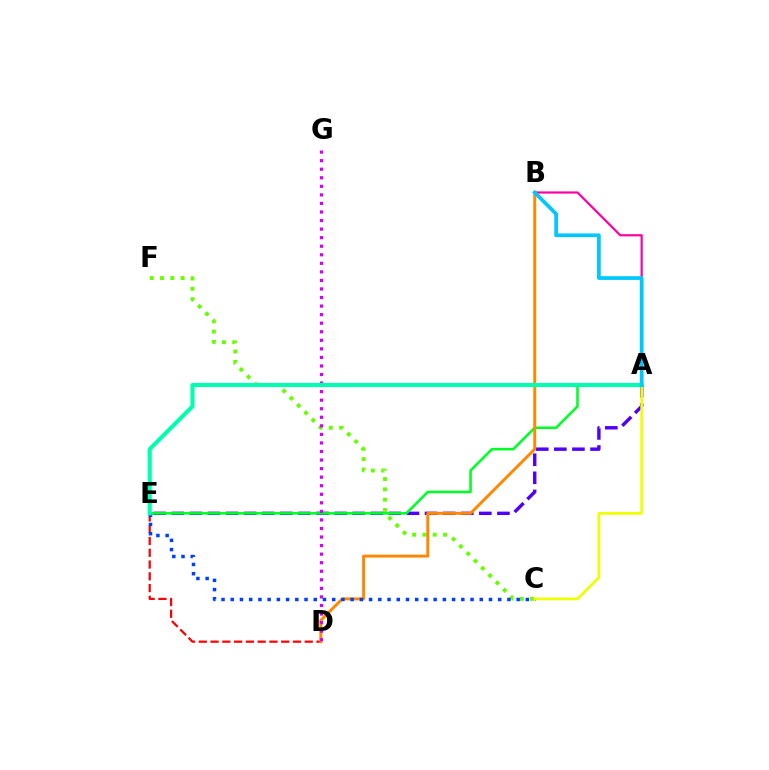{('C', 'F'): [{'color': '#66ff00', 'line_style': 'dotted', 'thickness': 2.81}], ('D', 'E'): [{'color': '#ff0000', 'line_style': 'dashed', 'thickness': 1.6}], ('A', 'E'): [{'color': '#4f00ff', 'line_style': 'dashed', 'thickness': 2.46}, {'color': '#00ff27', 'line_style': 'solid', 'thickness': 1.85}, {'color': '#00ffaf', 'line_style': 'solid', 'thickness': 2.97}], ('B', 'D'): [{'color': '#ff8800', 'line_style': 'solid', 'thickness': 2.12}], ('D', 'G'): [{'color': '#d600ff', 'line_style': 'dotted', 'thickness': 2.32}], ('C', 'E'): [{'color': '#003fff', 'line_style': 'dotted', 'thickness': 2.51}], ('A', 'B'): [{'color': '#ff00a0', 'line_style': 'solid', 'thickness': 1.58}, {'color': '#00c7ff', 'line_style': 'solid', 'thickness': 2.69}], ('A', 'C'): [{'color': '#eeff00', 'line_style': 'solid', 'thickness': 1.97}]}